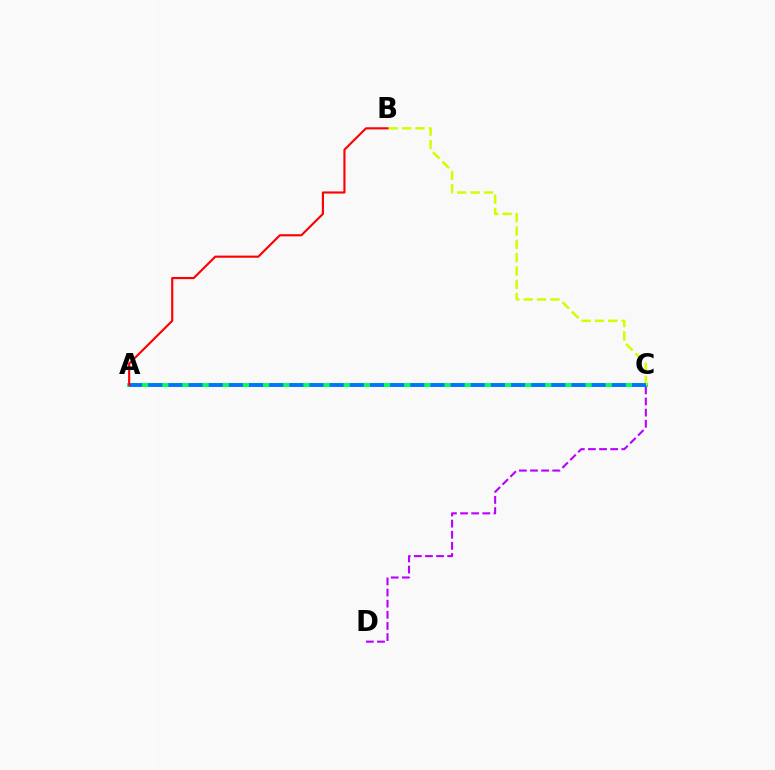{('A', 'C'): [{'color': '#00ff5c', 'line_style': 'solid', 'thickness': 2.8}, {'color': '#0074ff', 'line_style': 'dashed', 'thickness': 2.74}], ('C', 'D'): [{'color': '#b900ff', 'line_style': 'dashed', 'thickness': 1.51}], ('B', 'C'): [{'color': '#d1ff00', 'line_style': 'dashed', 'thickness': 1.81}], ('A', 'B'): [{'color': '#ff0000', 'line_style': 'solid', 'thickness': 1.53}]}